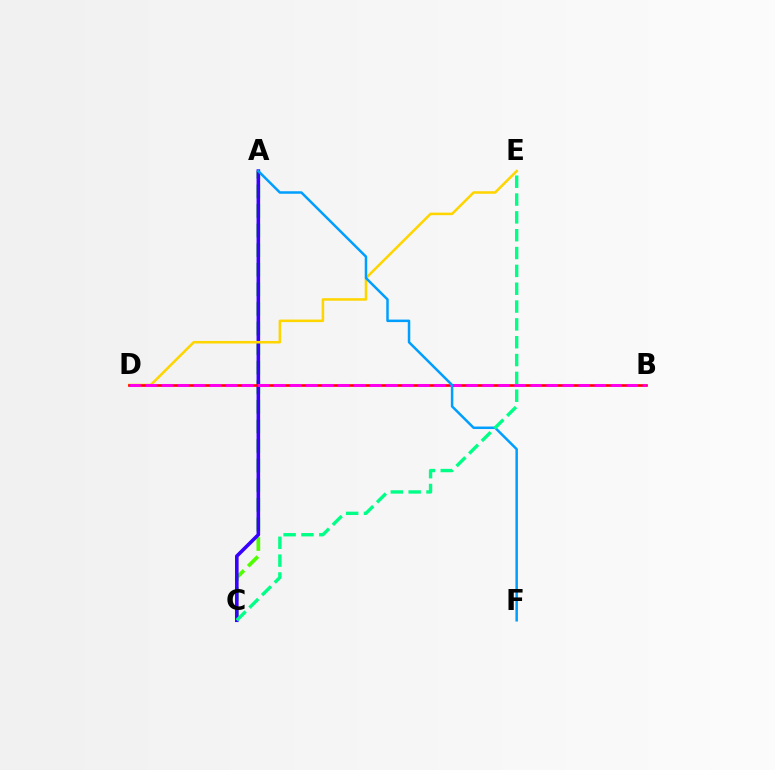{('A', 'C'): [{'color': '#4fff00', 'line_style': 'dashed', 'thickness': 2.66}, {'color': '#3700ff', 'line_style': 'solid', 'thickness': 2.58}], ('D', 'E'): [{'color': '#ffd500', 'line_style': 'solid', 'thickness': 1.82}], ('B', 'D'): [{'color': '#ff0000', 'line_style': 'solid', 'thickness': 1.9}, {'color': '#ff00ed', 'line_style': 'dashed', 'thickness': 2.18}], ('A', 'F'): [{'color': '#009eff', 'line_style': 'solid', 'thickness': 1.8}], ('C', 'E'): [{'color': '#00ff86', 'line_style': 'dashed', 'thickness': 2.42}]}